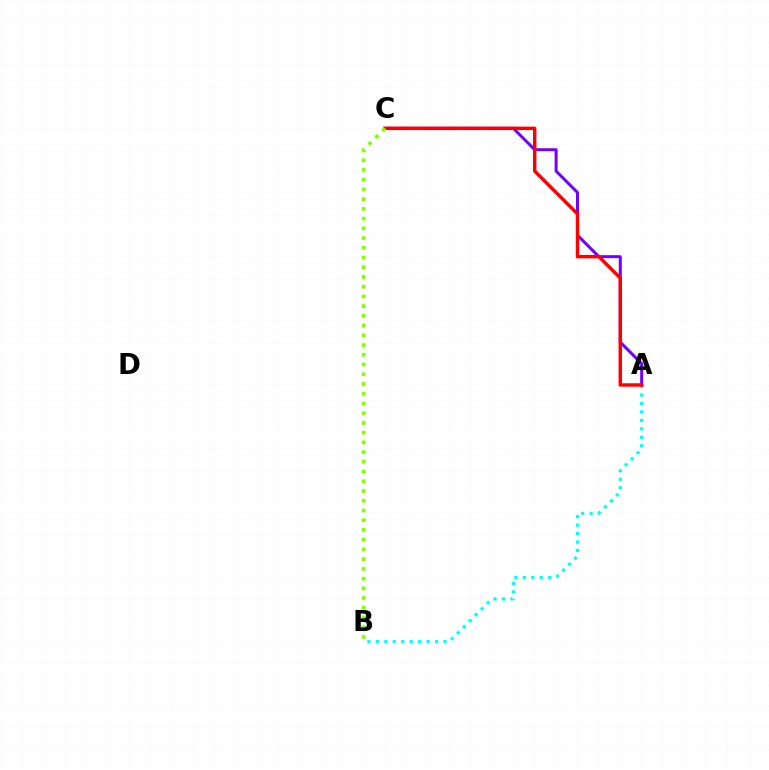{('A', 'B'): [{'color': '#00fff6', 'line_style': 'dotted', 'thickness': 2.3}], ('A', 'C'): [{'color': '#7200ff', 'line_style': 'solid', 'thickness': 2.15}, {'color': '#ff0000', 'line_style': 'solid', 'thickness': 2.46}], ('B', 'C'): [{'color': '#84ff00', 'line_style': 'dotted', 'thickness': 2.64}]}